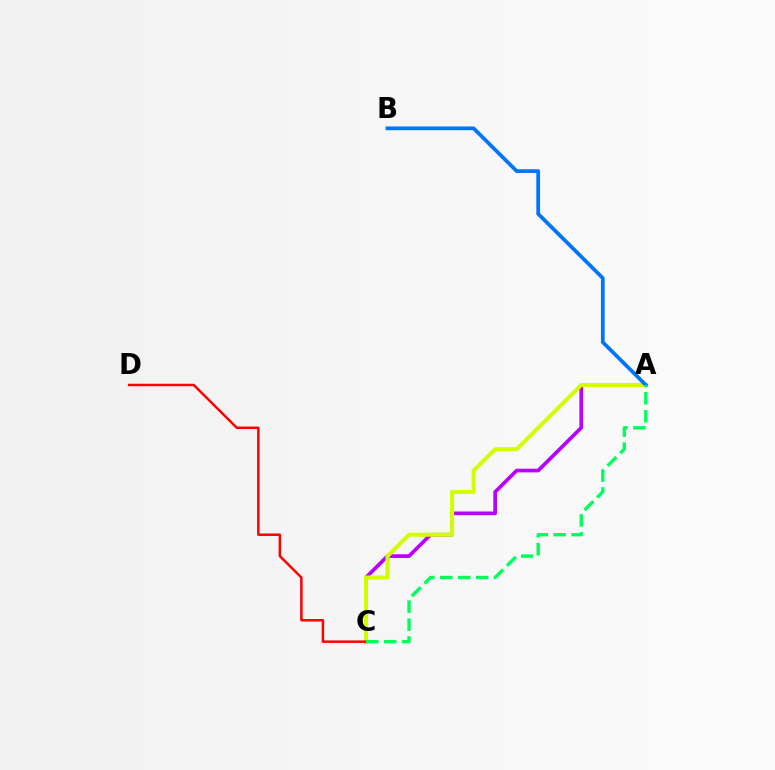{('A', 'C'): [{'color': '#b900ff', 'line_style': 'solid', 'thickness': 2.66}, {'color': '#d1ff00', 'line_style': 'solid', 'thickness': 2.9}, {'color': '#00ff5c', 'line_style': 'dashed', 'thickness': 2.44}], ('A', 'B'): [{'color': '#0074ff', 'line_style': 'solid', 'thickness': 2.69}], ('C', 'D'): [{'color': '#ff0000', 'line_style': 'solid', 'thickness': 1.8}]}